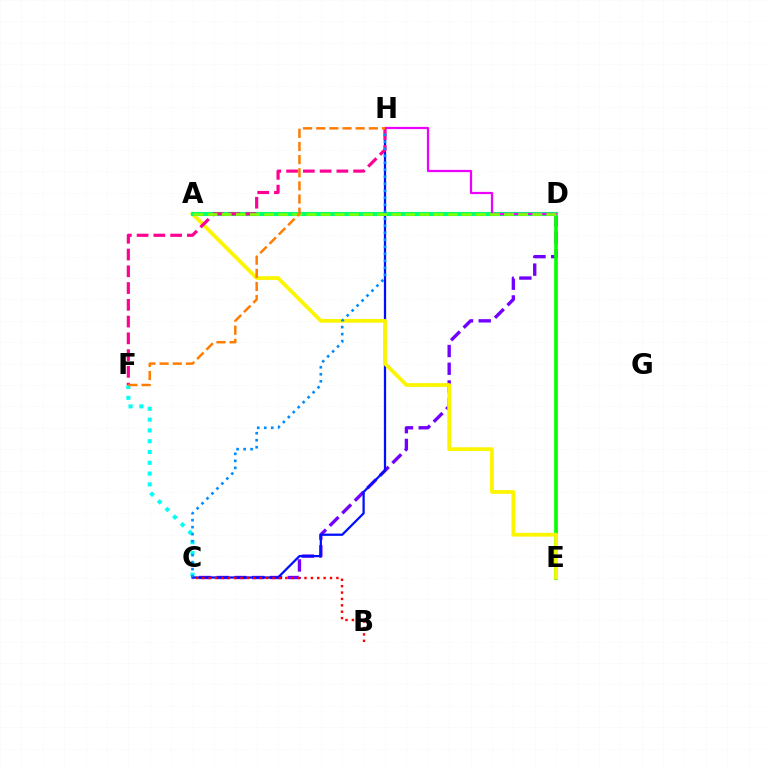{('C', 'D'): [{'color': '#7200ff', 'line_style': 'dashed', 'thickness': 2.41}], ('D', 'E'): [{'color': '#08ff00', 'line_style': 'solid', 'thickness': 2.64}], ('C', 'F'): [{'color': '#00fff6', 'line_style': 'dotted', 'thickness': 2.93}], ('C', 'H'): [{'color': '#0010ff', 'line_style': 'solid', 'thickness': 1.63}, {'color': '#008cff', 'line_style': 'dotted', 'thickness': 1.9}], ('A', 'E'): [{'color': '#fcf500', 'line_style': 'solid', 'thickness': 2.71}], ('A', 'D'): [{'color': '#00ff74', 'line_style': 'solid', 'thickness': 2.97}, {'color': '#84ff00', 'line_style': 'dashed', 'thickness': 1.92}], ('D', 'H'): [{'color': '#ee00ff', 'line_style': 'solid', 'thickness': 1.62}], ('F', 'H'): [{'color': '#ff0094', 'line_style': 'dashed', 'thickness': 2.28}, {'color': '#ff7c00', 'line_style': 'dashed', 'thickness': 1.79}], ('B', 'C'): [{'color': '#ff0000', 'line_style': 'dotted', 'thickness': 1.73}]}